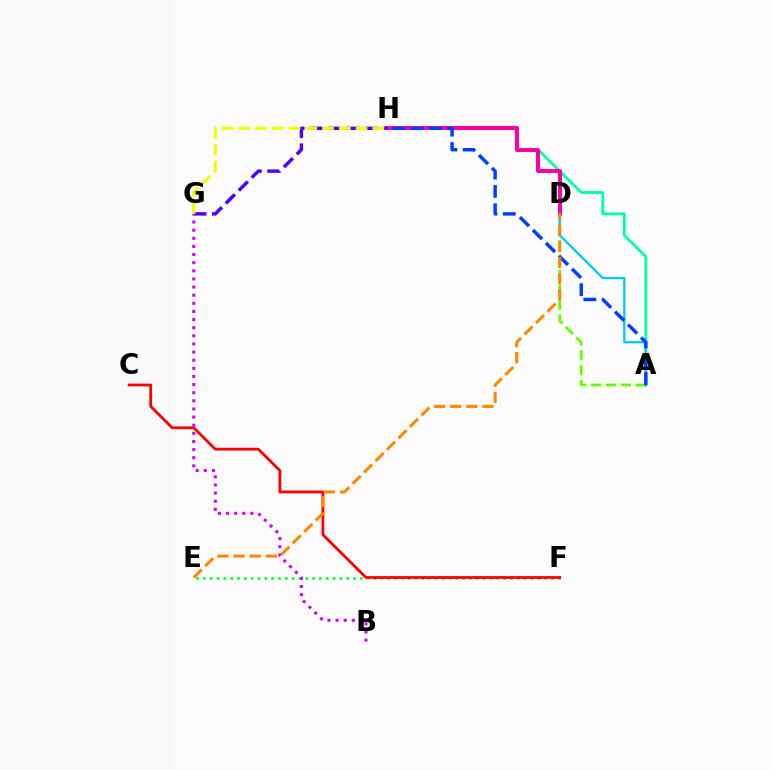{('A', 'D'): [{'color': '#66ff00', 'line_style': 'dashed', 'thickness': 2.02}, {'color': '#00c7ff', 'line_style': 'solid', 'thickness': 1.64}], ('A', 'H'): [{'color': '#00ffaf', 'line_style': 'solid', 'thickness': 2.03}, {'color': '#003fff', 'line_style': 'dashed', 'thickness': 2.49}], ('E', 'F'): [{'color': '#00ff27', 'line_style': 'dotted', 'thickness': 1.85}], ('D', 'H'): [{'color': '#ff00a0', 'line_style': 'solid', 'thickness': 2.9}], ('G', 'H'): [{'color': '#4f00ff', 'line_style': 'dashed', 'thickness': 2.48}, {'color': '#eeff00', 'line_style': 'dashed', 'thickness': 2.28}], ('C', 'F'): [{'color': '#ff0000', 'line_style': 'solid', 'thickness': 2.01}], ('B', 'G'): [{'color': '#d600ff', 'line_style': 'dotted', 'thickness': 2.21}], ('D', 'E'): [{'color': '#ff8800', 'line_style': 'dashed', 'thickness': 2.2}]}